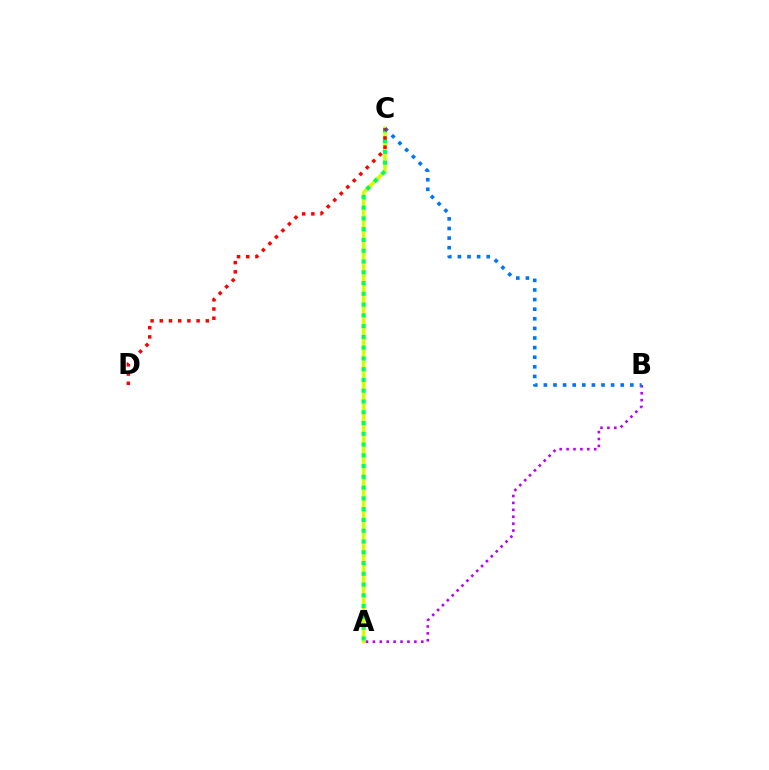{('A', 'C'): [{'color': '#d1ff00', 'line_style': 'solid', 'thickness': 2.63}, {'color': '#00ff5c', 'line_style': 'dotted', 'thickness': 2.93}], ('A', 'B'): [{'color': '#b900ff', 'line_style': 'dotted', 'thickness': 1.88}], ('B', 'C'): [{'color': '#0074ff', 'line_style': 'dotted', 'thickness': 2.61}], ('C', 'D'): [{'color': '#ff0000', 'line_style': 'dotted', 'thickness': 2.5}]}